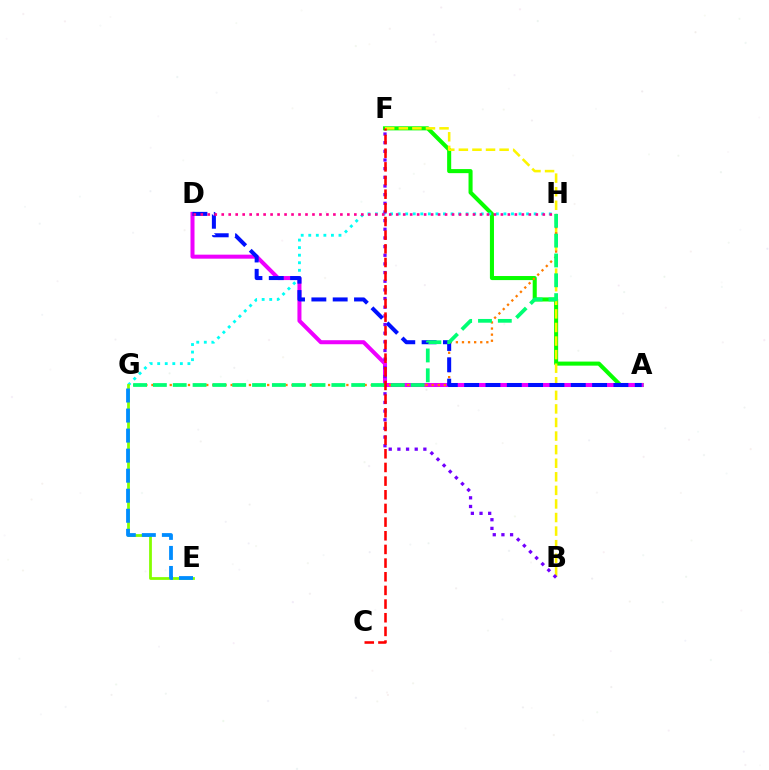{('A', 'F'): [{'color': '#08ff00', 'line_style': 'solid', 'thickness': 2.93}], ('B', 'F'): [{'color': '#fcf500', 'line_style': 'dashed', 'thickness': 1.84}, {'color': '#7200ff', 'line_style': 'dotted', 'thickness': 2.35}], ('A', 'D'): [{'color': '#ee00ff', 'line_style': 'solid', 'thickness': 2.9}, {'color': '#0010ff', 'line_style': 'dashed', 'thickness': 2.9}], ('G', 'H'): [{'color': '#ff7c00', 'line_style': 'dotted', 'thickness': 1.65}, {'color': '#00fff6', 'line_style': 'dotted', 'thickness': 2.05}, {'color': '#00ff74', 'line_style': 'dashed', 'thickness': 2.69}], ('E', 'G'): [{'color': '#84ff00', 'line_style': 'solid', 'thickness': 2.0}, {'color': '#008cff', 'line_style': 'dashed', 'thickness': 2.72}], ('C', 'F'): [{'color': '#ff0000', 'line_style': 'dashed', 'thickness': 1.86}], ('D', 'H'): [{'color': '#ff0094', 'line_style': 'dotted', 'thickness': 1.9}]}